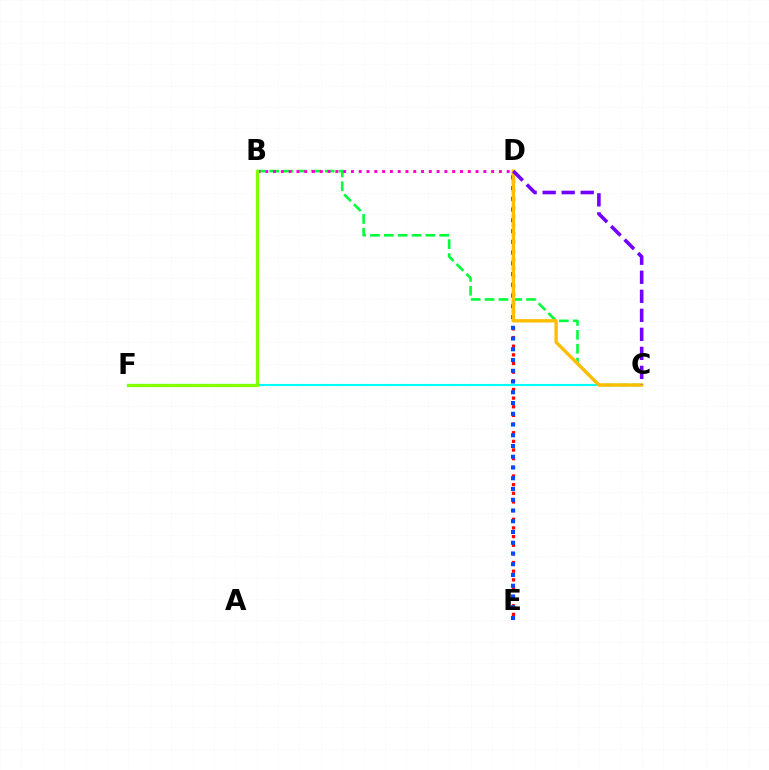{('D', 'E'): [{'color': '#ff0000', 'line_style': 'dotted', 'thickness': 2.35}, {'color': '#004bff', 'line_style': 'dotted', 'thickness': 2.92}], ('C', 'F'): [{'color': '#00fff6', 'line_style': 'solid', 'thickness': 1.54}], ('B', 'C'): [{'color': '#00ff39', 'line_style': 'dashed', 'thickness': 1.88}], ('B', 'D'): [{'color': '#ff00cf', 'line_style': 'dotted', 'thickness': 2.12}], ('C', 'D'): [{'color': '#ffbd00', 'line_style': 'solid', 'thickness': 2.43}, {'color': '#7200ff', 'line_style': 'dashed', 'thickness': 2.58}], ('B', 'F'): [{'color': '#84ff00', 'line_style': 'solid', 'thickness': 2.32}]}